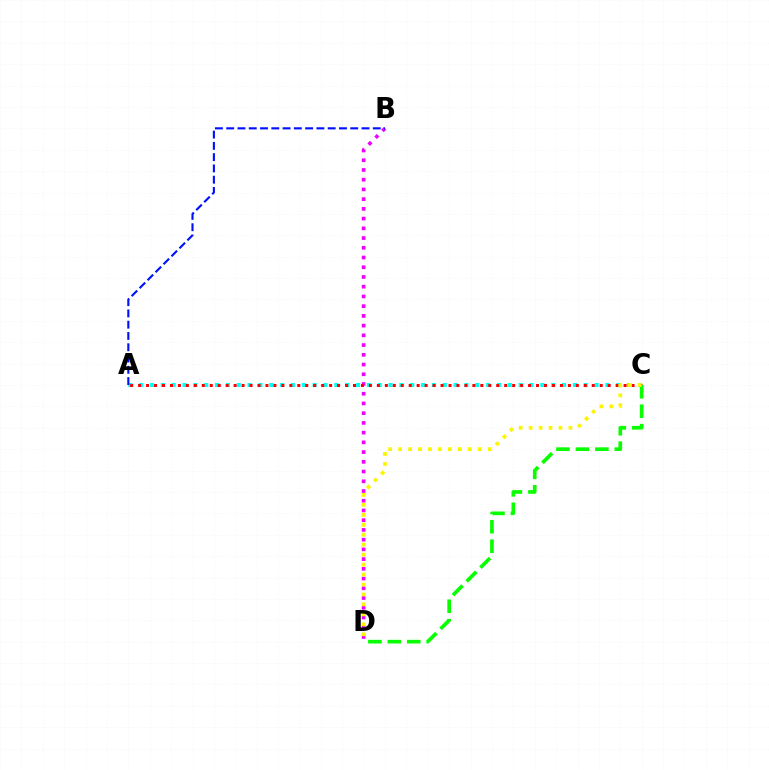{('A', 'C'): [{'color': '#00fff6', 'line_style': 'dotted', 'thickness': 2.95}, {'color': '#ff0000', 'line_style': 'dotted', 'thickness': 2.16}], ('B', 'D'): [{'color': '#ee00ff', 'line_style': 'dotted', 'thickness': 2.64}], ('C', 'D'): [{'color': '#08ff00', 'line_style': 'dashed', 'thickness': 2.64}, {'color': '#fcf500', 'line_style': 'dotted', 'thickness': 2.71}], ('A', 'B'): [{'color': '#0010ff', 'line_style': 'dashed', 'thickness': 1.53}]}